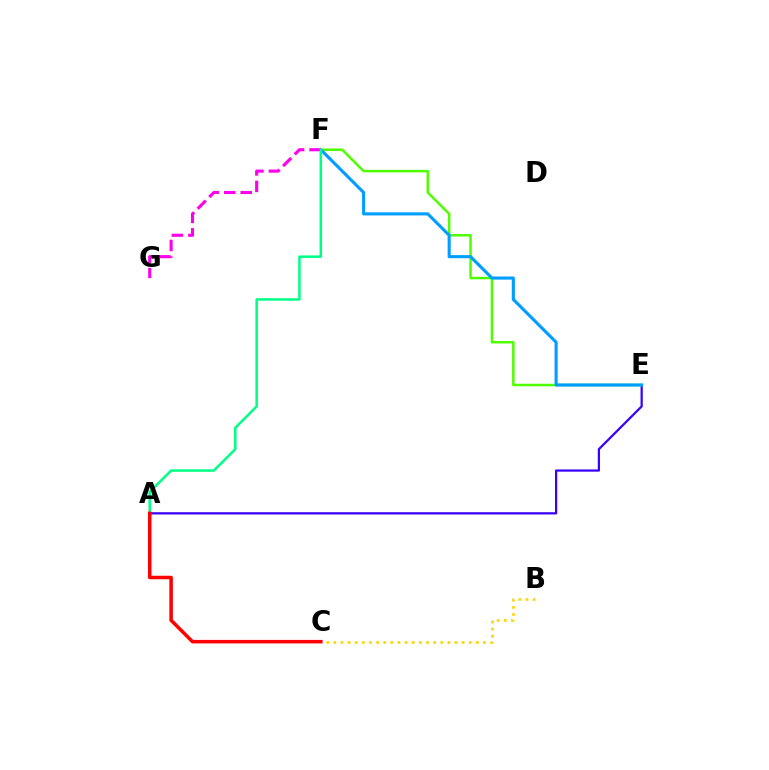{('B', 'C'): [{'color': '#ffd500', 'line_style': 'dotted', 'thickness': 1.94}], ('A', 'E'): [{'color': '#3700ff', 'line_style': 'solid', 'thickness': 1.61}], ('E', 'F'): [{'color': '#4fff00', 'line_style': 'solid', 'thickness': 1.8}, {'color': '#009eff', 'line_style': 'solid', 'thickness': 2.23}], ('F', 'G'): [{'color': '#ff00ed', 'line_style': 'dashed', 'thickness': 2.24}], ('A', 'F'): [{'color': '#00ff86', 'line_style': 'solid', 'thickness': 1.82}], ('A', 'C'): [{'color': '#ff0000', 'line_style': 'solid', 'thickness': 2.53}]}